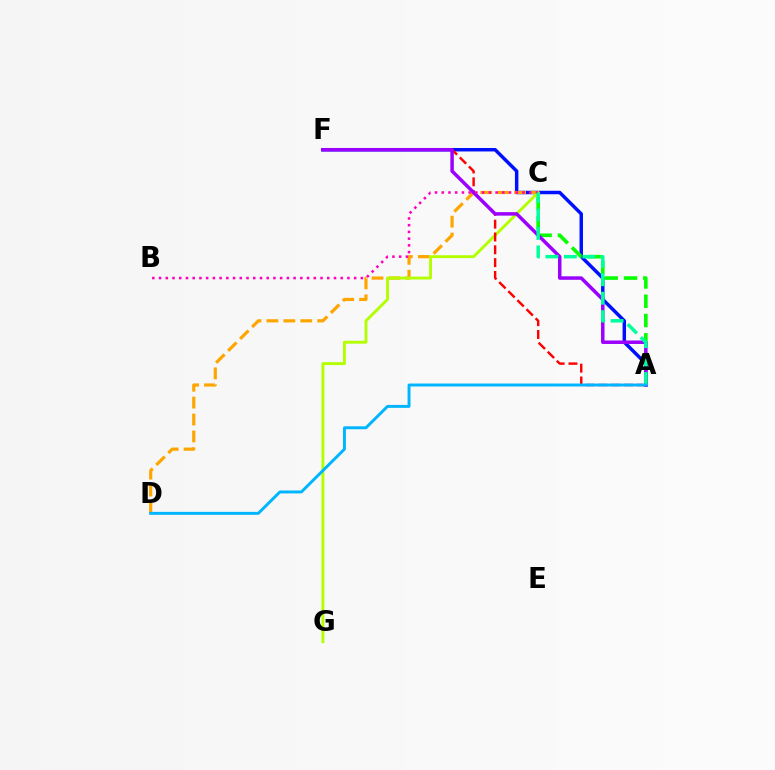{('A', 'F'): [{'color': '#0010ff', 'line_style': 'solid', 'thickness': 2.5}, {'color': '#ff0000', 'line_style': 'dashed', 'thickness': 1.74}, {'color': '#9b00ff', 'line_style': 'solid', 'thickness': 2.51}], ('A', 'C'): [{'color': '#08ff00', 'line_style': 'dashed', 'thickness': 2.62}, {'color': '#00ff9d', 'line_style': 'dashed', 'thickness': 2.51}], ('C', 'D'): [{'color': '#ffa500', 'line_style': 'dashed', 'thickness': 2.3}], ('C', 'G'): [{'color': '#b3ff00', 'line_style': 'solid', 'thickness': 2.08}], ('B', 'C'): [{'color': '#ff00bd', 'line_style': 'dotted', 'thickness': 1.83}], ('A', 'D'): [{'color': '#00b5ff', 'line_style': 'solid', 'thickness': 2.11}]}